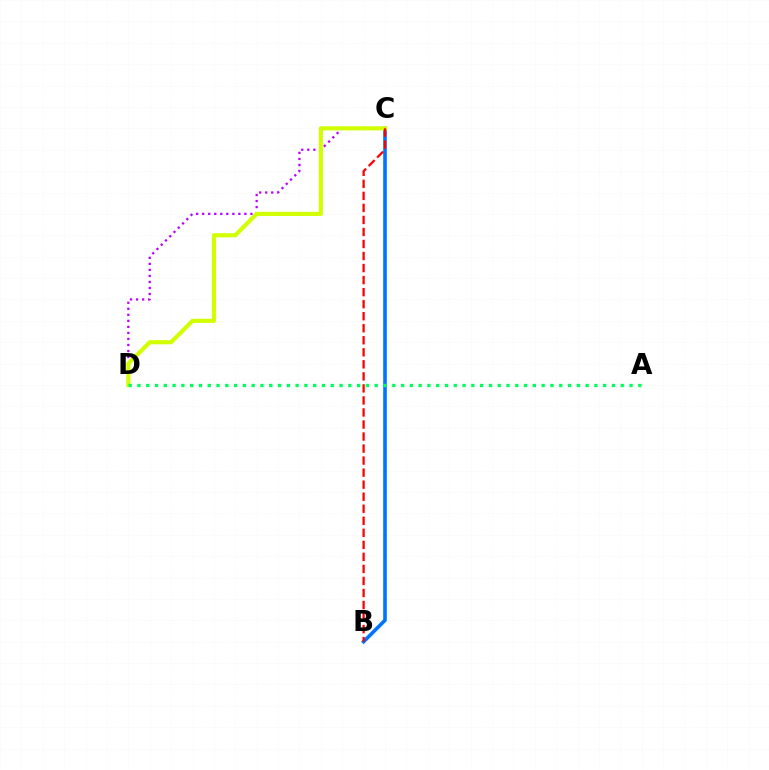{('B', 'C'): [{'color': '#0074ff', 'line_style': 'solid', 'thickness': 2.6}, {'color': '#ff0000', 'line_style': 'dashed', 'thickness': 1.63}], ('C', 'D'): [{'color': '#b900ff', 'line_style': 'dotted', 'thickness': 1.64}, {'color': '#d1ff00', 'line_style': 'solid', 'thickness': 2.98}], ('A', 'D'): [{'color': '#00ff5c', 'line_style': 'dotted', 'thickness': 2.39}]}